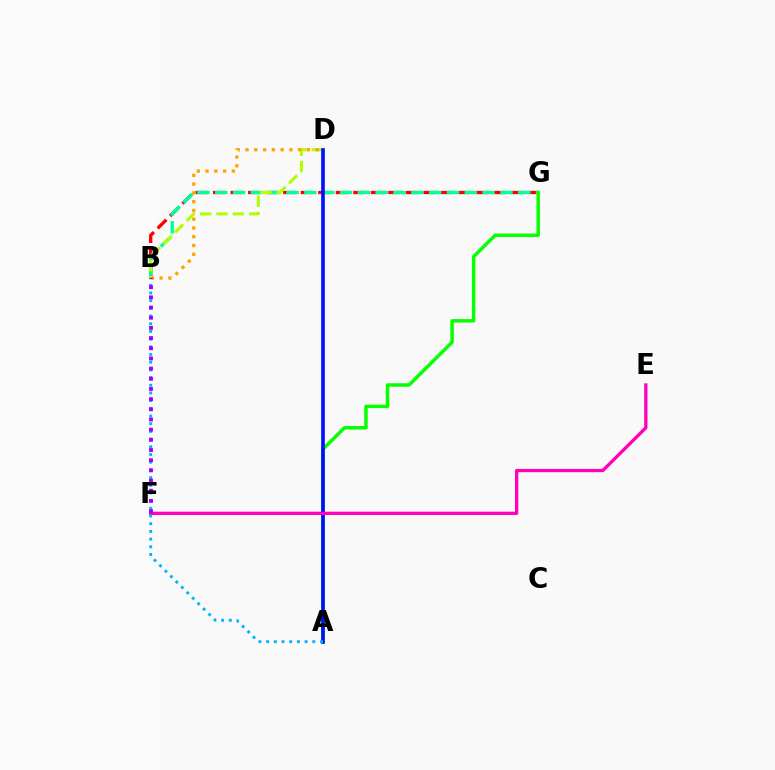{('B', 'G'): [{'color': '#ff0000', 'line_style': 'dashed', 'thickness': 2.38}, {'color': '#00ff9d', 'line_style': 'dashed', 'thickness': 2.42}], ('A', 'G'): [{'color': '#08ff00', 'line_style': 'solid', 'thickness': 2.5}], ('B', 'D'): [{'color': '#b3ff00', 'line_style': 'dashed', 'thickness': 2.22}, {'color': '#ffa500', 'line_style': 'dotted', 'thickness': 2.38}], ('A', 'D'): [{'color': '#0010ff', 'line_style': 'solid', 'thickness': 2.63}], ('E', 'F'): [{'color': '#ff00bd', 'line_style': 'solid', 'thickness': 2.37}], ('A', 'B'): [{'color': '#00b5ff', 'line_style': 'dotted', 'thickness': 2.09}], ('B', 'F'): [{'color': '#9b00ff', 'line_style': 'dotted', 'thickness': 2.77}]}